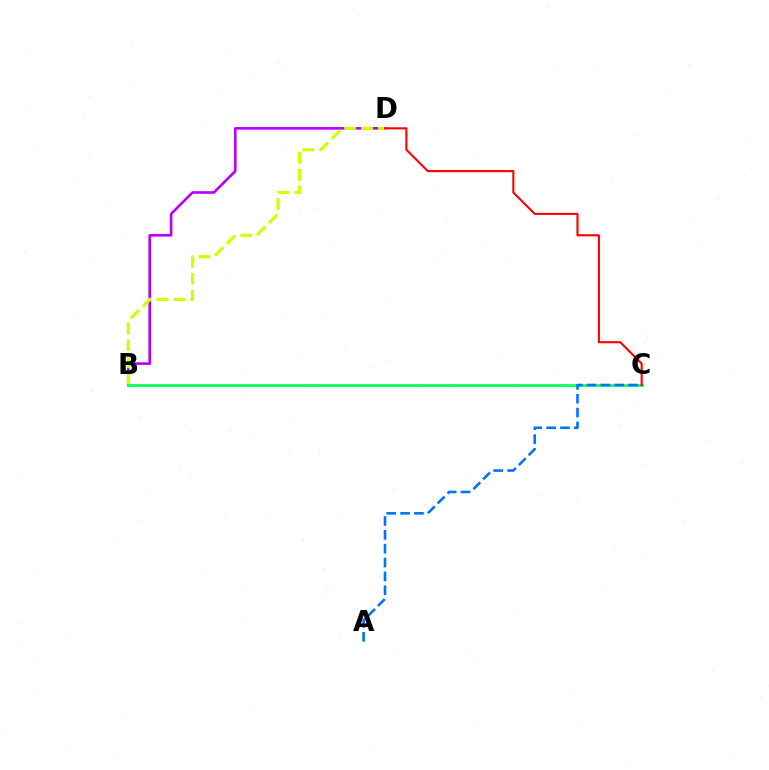{('B', 'D'): [{'color': '#b900ff', 'line_style': 'solid', 'thickness': 1.9}, {'color': '#d1ff00', 'line_style': 'dashed', 'thickness': 2.3}], ('B', 'C'): [{'color': '#00ff5c', 'line_style': 'solid', 'thickness': 1.96}], ('C', 'D'): [{'color': '#ff0000', 'line_style': 'solid', 'thickness': 1.52}], ('A', 'C'): [{'color': '#0074ff', 'line_style': 'dashed', 'thickness': 1.88}]}